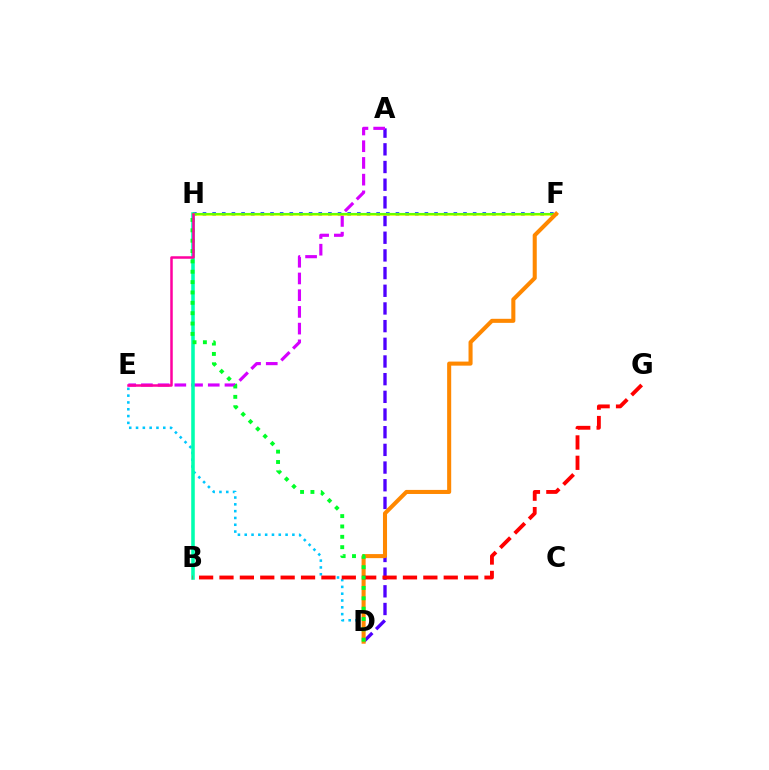{('F', 'H'): [{'color': '#003fff', 'line_style': 'dotted', 'thickness': 2.62}, {'color': '#eeff00', 'line_style': 'solid', 'thickness': 1.82}, {'color': '#66ff00', 'line_style': 'solid', 'thickness': 1.53}], ('A', 'D'): [{'color': '#4f00ff', 'line_style': 'dashed', 'thickness': 2.4}], ('A', 'E'): [{'color': '#d600ff', 'line_style': 'dashed', 'thickness': 2.27}], ('D', 'E'): [{'color': '#00c7ff', 'line_style': 'dotted', 'thickness': 1.85}], ('B', 'H'): [{'color': '#00ffaf', 'line_style': 'solid', 'thickness': 2.56}], ('D', 'F'): [{'color': '#ff8800', 'line_style': 'solid', 'thickness': 2.92}], ('B', 'G'): [{'color': '#ff0000', 'line_style': 'dashed', 'thickness': 2.77}], ('D', 'H'): [{'color': '#00ff27', 'line_style': 'dotted', 'thickness': 2.81}], ('E', 'H'): [{'color': '#ff00a0', 'line_style': 'solid', 'thickness': 1.81}]}